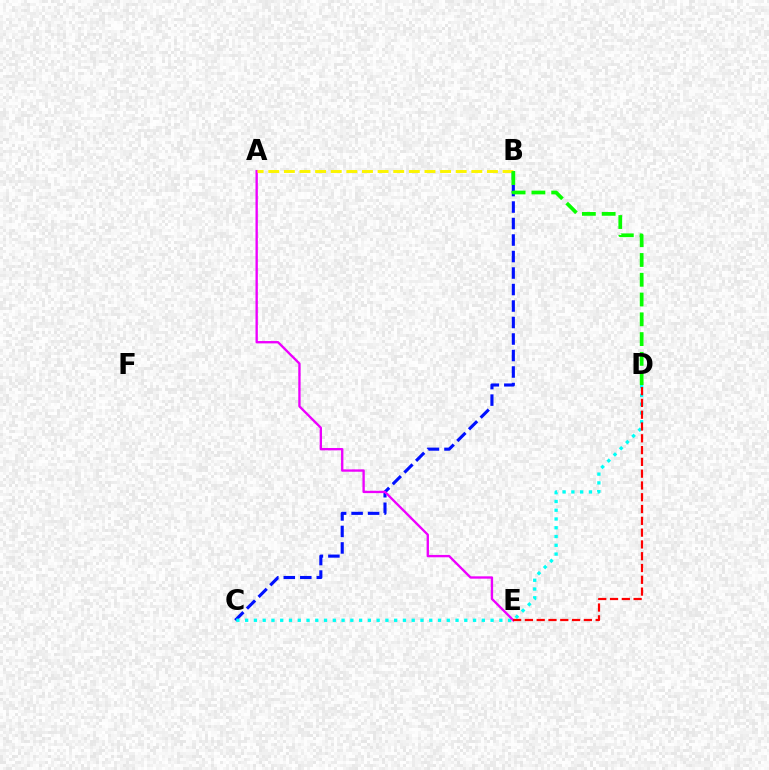{('B', 'C'): [{'color': '#0010ff', 'line_style': 'dashed', 'thickness': 2.24}], ('C', 'D'): [{'color': '#00fff6', 'line_style': 'dotted', 'thickness': 2.38}], ('A', 'E'): [{'color': '#ee00ff', 'line_style': 'solid', 'thickness': 1.69}], ('A', 'B'): [{'color': '#fcf500', 'line_style': 'dashed', 'thickness': 2.12}], ('D', 'E'): [{'color': '#ff0000', 'line_style': 'dashed', 'thickness': 1.6}], ('B', 'D'): [{'color': '#08ff00', 'line_style': 'dashed', 'thickness': 2.69}]}